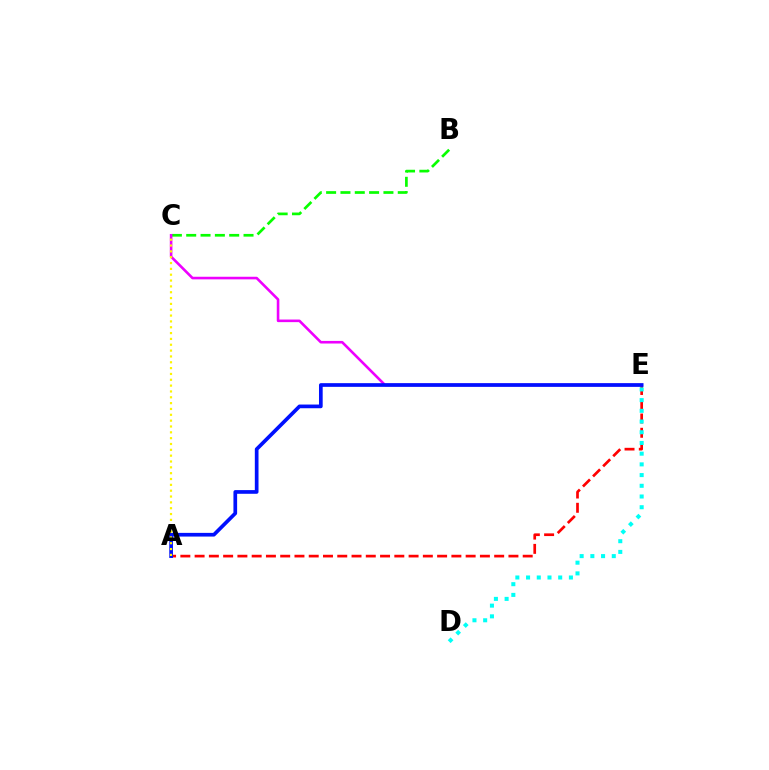{('A', 'E'): [{'color': '#ff0000', 'line_style': 'dashed', 'thickness': 1.94}, {'color': '#0010ff', 'line_style': 'solid', 'thickness': 2.66}], ('D', 'E'): [{'color': '#00fff6', 'line_style': 'dotted', 'thickness': 2.91}], ('B', 'C'): [{'color': '#08ff00', 'line_style': 'dashed', 'thickness': 1.95}], ('C', 'E'): [{'color': '#ee00ff', 'line_style': 'solid', 'thickness': 1.87}], ('A', 'C'): [{'color': '#fcf500', 'line_style': 'dotted', 'thickness': 1.59}]}